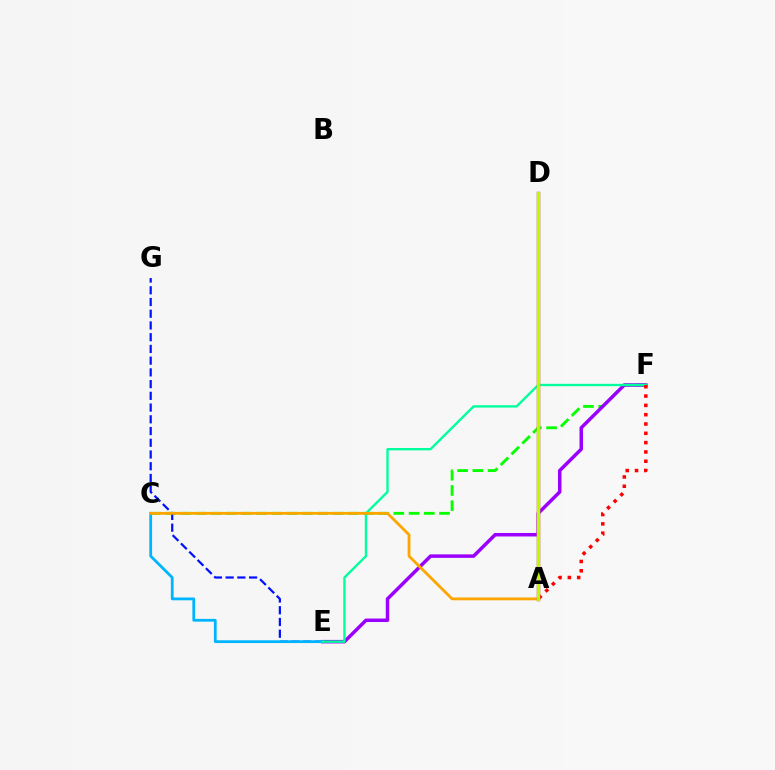{('C', 'F'): [{'color': '#08ff00', 'line_style': 'dashed', 'thickness': 2.07}], ('E', 'F'): [{'color': '#9b00ff', 'line_style': 'solid', 'thickness': 2.51}, {'color': '#00ff9d', 'line_style': 'solid', 'thickness': 1.7}], ('E', 'G'): [{'color': '#0010ff', 'line_style': 'dashed', 'thickness': 1.59}], ('C', 'E'): [{'color': '#00b5ff', 'line_style': 'solid', 'thickness': 2.0}], ('A', 'F'): [{'color': '#ff0000', 'line_style': 'dotted', 'thickness': 2.53}], ('A', 'C'): [{'color': '#ffa500', 'line_style': 'solid', 'thickness': 2.01}], ('A', 'D'): [{'color': '#ff00bd', 'line_style': 'solid', 'thickness': 2.47}, {'color': '#b3ff00', 'line_style': 'solid', 'thickness': 2.45}]}